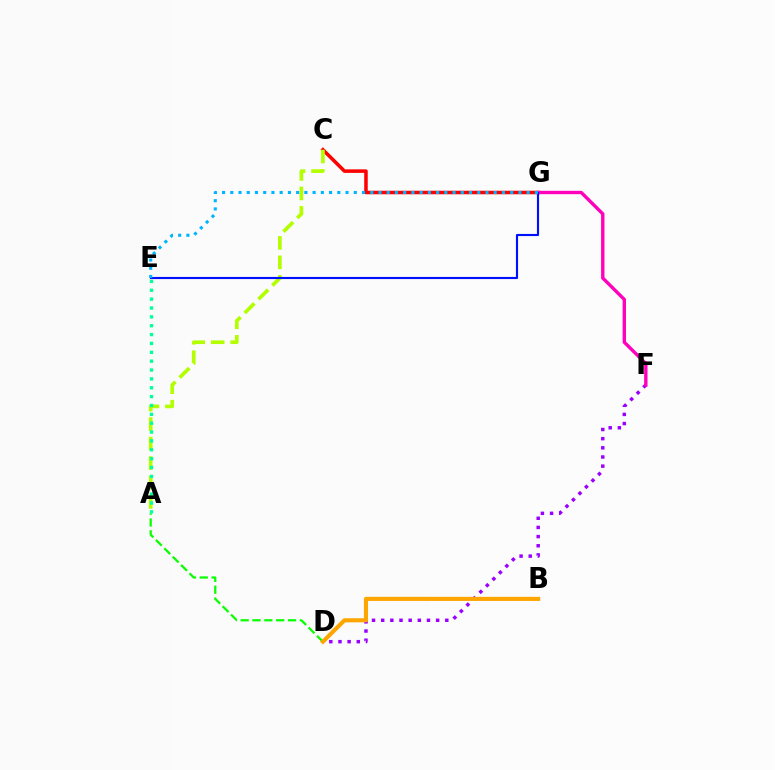{('C', 'G'): [{'color': '#ff0000', 'line_style': 'solid', 'thickness': 2.54}], ('D', 'F'): [{'color': '#9b00ff', 'line_style': 'dotted', 'thickness': 2.49}], ('F', 'G'): [{'color': '#ff00bd', 'line_style': 'solid', 'thickness': 2.43}], ('A', 'D'): [{'color': '#08ff00', 'line_style': 'dashed', 'thickness': 1.61}], ('A', 'C'): [{'color': '#b3ff00', 'line_style': 'dashed', 'thickness': 2.65}], ('E', 'G'): [{'color': '#0010ff', 'line_style': 'solid', 'thickness': 1.54}, {'color': '#00b5ff', 'line_style': 'dotted', 'thickness': 2.24}], ('A', 'E'): [{'color': '#00ff9d', 'line_style': 'dotted', 'thickness': 2.41}], ('B', 'D'): [{'color': '#ffa500', 'line_style': 'solid', 'thickness': 2.95}]}